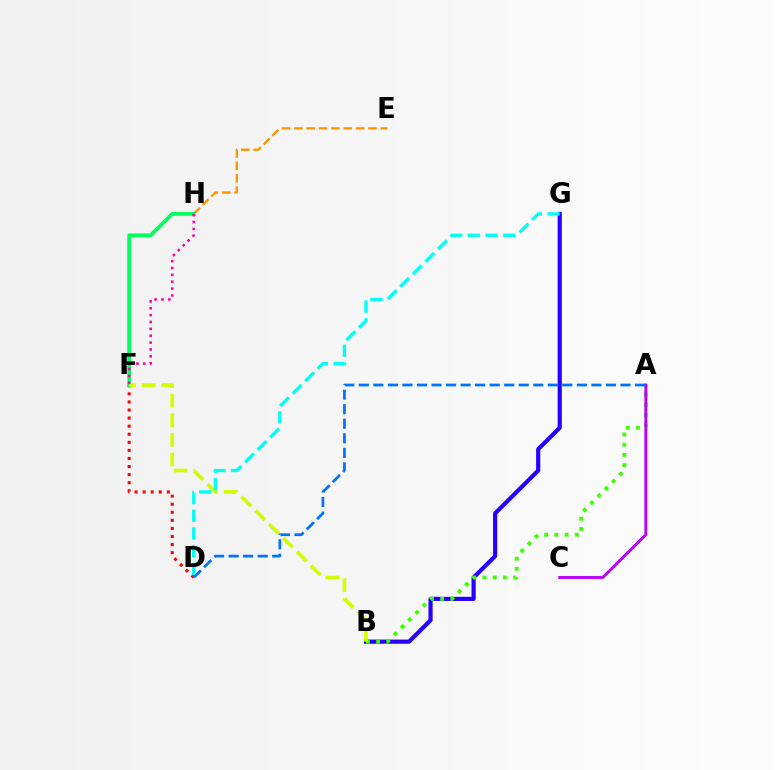{('D', 'F'): [{'color': '#ff0000', 'line_style': 'dotted', 'thickness': 2.19}], ('B', 'G'): [{'color': '#2500ff', 'line_style': 'solid', 'thickness': 3.0}], ('A', 'B'): [{'color': '#3dff00', 'line_style': 'dotted', 'thickness': 2.78}], ('E', 'H'): [{'color': '#ff9400', 'line_style': 'dashed', 'thickness': 1.68}], ('A', 'C'): [{'color': '#b900ff', 'line_style': 'solid', 'thickness': 2.09}], ('F', 'H'): [{'color': '#00ff5c', 'line_style': 'solid', 'thickness': 2.73}, {'color': '#ff00ac', 'line_style': 'dotted', 'thickness': 1.86}], ('B', 'F'): [{'color': '#d1ff00', 'line_style': 'dashed', 'thickness': 2.66}], ('D', 'G'): [{'color': '#00fff6', 'line_style': 'dashed', 'thickness': 2.4}], ('A', 'D'): [{'color': '#0074ff', 'line_style': 'dashed', 'thickness': 1.97}]}